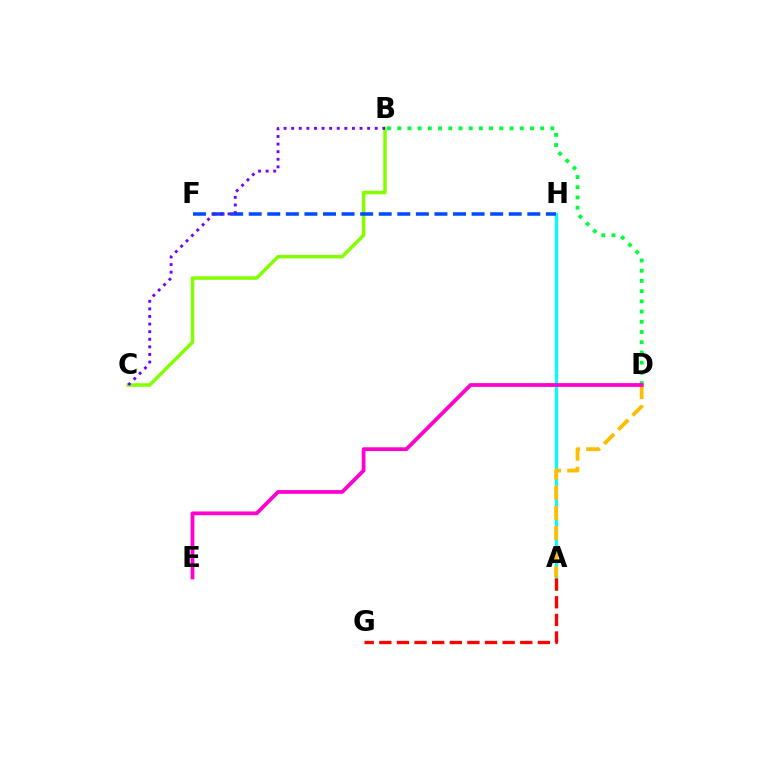{('B', 'C'): [{'color': '#84ff00', 'line_style': 'solid', 'thickness': 2.52}, {'color': '#7200ff', 'line_style': 'dotted', 'thickness': 2.06}], ('A', 'H'): [{'color': '#00fff6', 'line_style': 'solid', 'thickness': 2.33}], ('B', 'D'): [{'color': '#00ff39', 'line_style': 'dotted', 'thickness': 2.78}], ('F', 'H'): [{'color': '#004bff', 'line_style': 'dashed', 'thickness': 2.52}], ('A', 'D'): [{'color': '#ffbd00', 'line_style': 'dashed', 'thickness': 2.74}], ('D', 'E'): [{'color': '#ff00cf', 'line_style': 'solid', 'thickness': 2.71}], ('A', 'G'): [{'color': '#ff0000', 'line_style': 'dashed', 'thickness': 2.39}]}